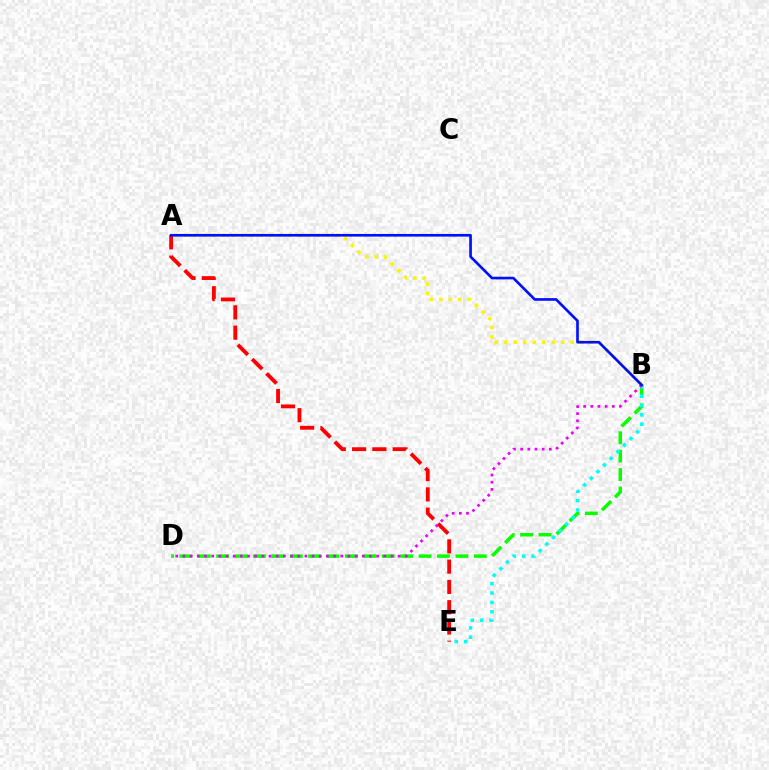{('A', 'E'): [{'color': '#ff0000', 'line_style': 'dashed', 'thickness': 2.75}], ('A', 'B'): [{'color': '#fcf500', 'line_style': 'dotted', 'thickness': 2.58}, {'color': '#0010ff', 'line_style': 'solid', 'thickness': 1.9}], ('B', 'D'): [{'color': '#08ff00', 'line_style': 'dashed', 'thickness': 2.5}, {'color': '#ee00ff', 'line_style': 'dotted', 'thickness': 1.95}], ('B', 'E'): [{'color': '#00fff6', 'line_style': 'dotted', 'thickness': 2.54}]}